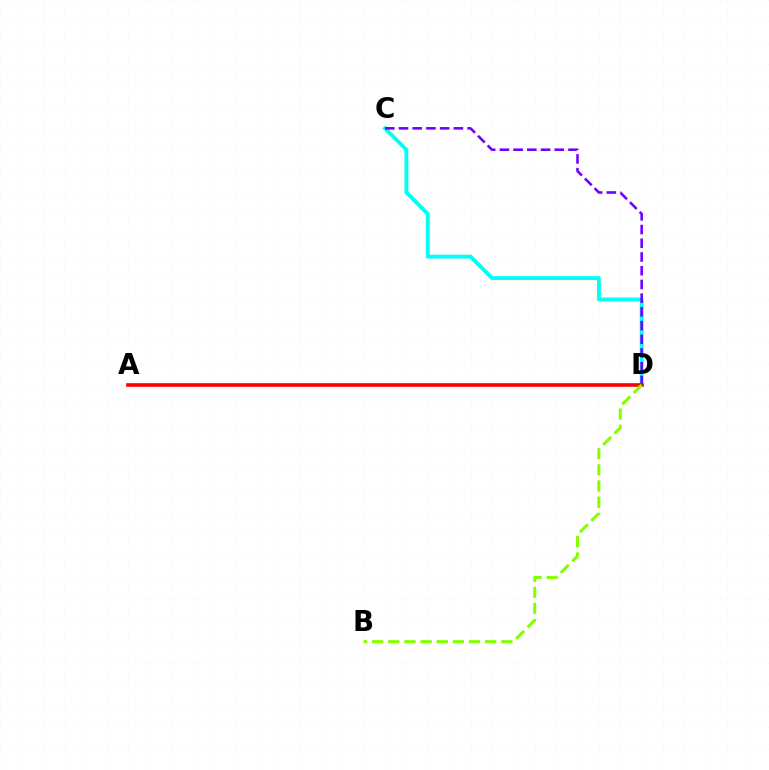{('C', 'D'): [{'color': '#00fff6', 'line_style': 'solid', 'thickness': 2.77}, {'color': '#7200ff', 'line_style': 'dashed', 'thickness': 1.86}], ('A', 'D'): [{'color': '#ff0000', 'line_style': 'solid', 'thickness': 2.62}], ('B', 'D'): [{'color': '#84ff00', 'line_style': 'dashed', 'thickness': 2.2}]}